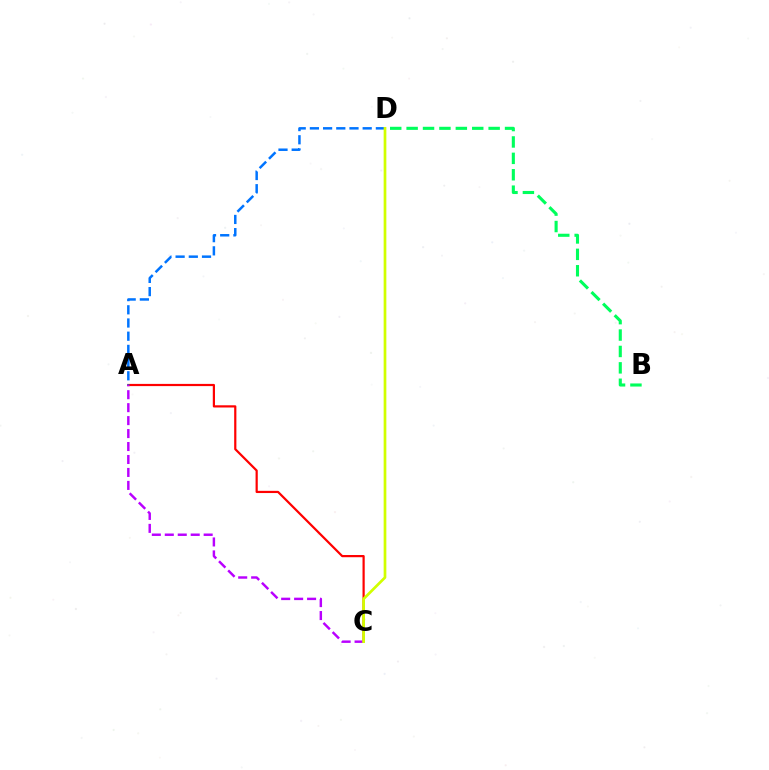{('A', 'C'): [{'color': '#ff0000', 'line_style': 'solid', 'thickness': 1.59}, {'color': '#b900ff', 'line_style': 'dashed', 'thickness': 1.76}], ('A', 'D'): [{'color': '#0074ff', 'line_style': 'dashed', 'thickness': 1.79}], ('B', 'D'): [{'color': '#00ff5c', 'line_style': 'dashed', 'thickness': 2.23}], ('C', 'D'): [{'color': '#d1ff00', 'line_style': 'solid', 'thickness': 1.95}]}